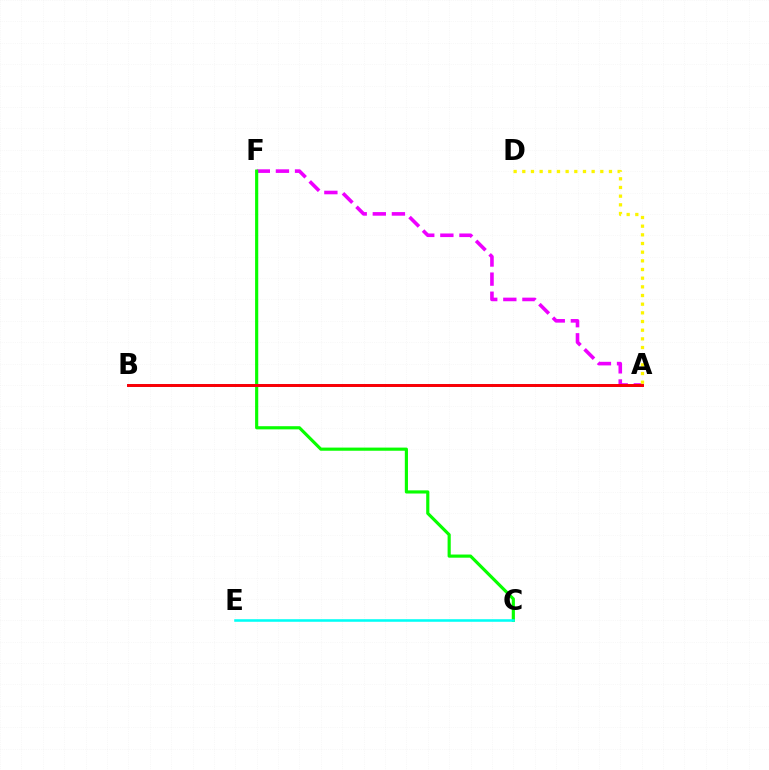{('A', 'F'): [{'color': '#ee00ff', 'line_style': 'dashed', 'thickness': 2.59}], ('C', 'F'): [{'color': '#08ff00', 'line_style': 'solid', 'thickness': 2.27}], ('C', 'E'): [{'color': '#00fff6', 'line_style': 'solid', 'thickness': 1.84}], ('A', 'D'): [{'color': '#fcf500', 'line_style': 'dotted', 'thickness': 2.36}], ('A', 'B'): [{'color': '#0010ff', 'line_style': 'solid', 'thickness': 1.88}, {'color': '#ff0000', 'line_style': 'solid', 'thickness': 2.08}]}